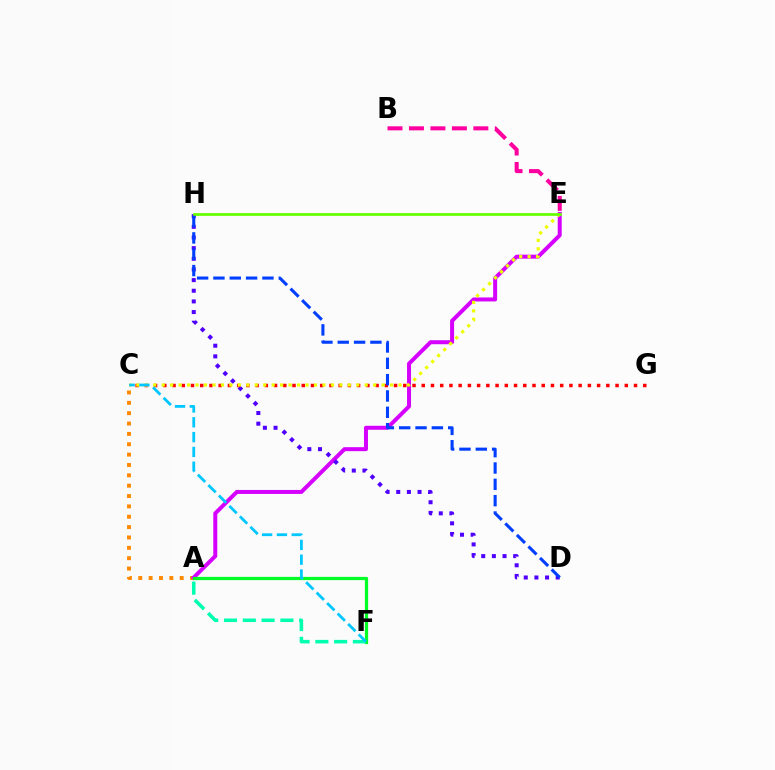{('A', 'C'): [{'color': '#ff8800', 'line_style': 'dotted', 'thickness': 2.81}], ('B', 'E'): [{'color': '#ff00a0', 'line_style': 'dashed', 'thickness': 2.92}], ('A', 'E'): [{'color': '#d600ff', 'line_style': 'solid', 'thickness': 2.87}], ('D', 'H'): [{'color': '#4f00ff', 'line_style': 'dotted', 'thickness': 2.89}, {'color': '#003fff', 'line_style': 'dashed', 'thickness': 2.22}], ('C', 'G'): [{'color': '#ff0000', 'line_style': 'dotted', 'thickness': 2.51}], ('C', 'E'): [{'color': '#eeff00', 'line_style': 'dotted', 'thickness': 2.3}], ('E', 'H'): [{'color': '#66ff00', 'line_style': 'solid', 'thickness': 1.98}], ('A', 'F'): [{'color': '#00ff27', 'line_style': 'solid', 'thickness': 2.34}, {'color': '#00ffaf', 'line_style': 'dashed', 'thickness': 2.55}], ('C', 'F'): [{'color': '#00c7ff', 'line_style': 'dashed', 'thickness': 2.01}]}